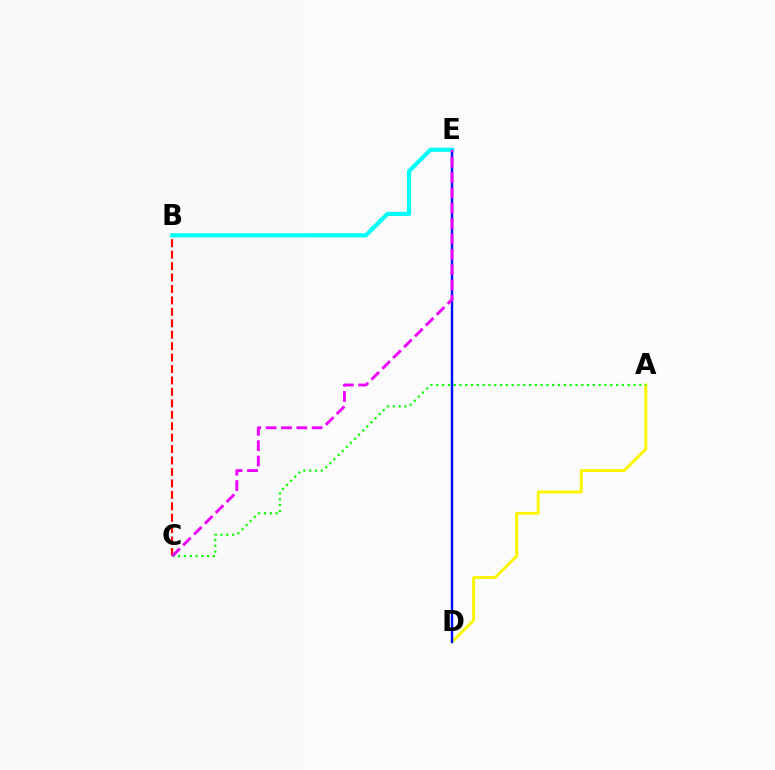{('A', 'D'): [{'color': '#fcf500', 'line_style': 'solid', 'thickness': 2.12}], ('A', 'C'): [{'color': '#08ff00', 'line_style': 'dotted', 'thickness': 1.58}], ('D', 'E'): [{'color': '#0010ff', 'line_style': 'solid', 'thickness': 1.76}], ('B', 'C'): [{'color': '#ff0000', 'line_style': 'dashed', 'thickness': 1.55}], ('B', 'E'): [{'color': '#00fff6', 'line_style': 'solid', 'thickness': 3.0}], ('C', 'E'): [{'color': '#ee00ff', 'line_style': 'dashed', 'thickness': 2.08}]}